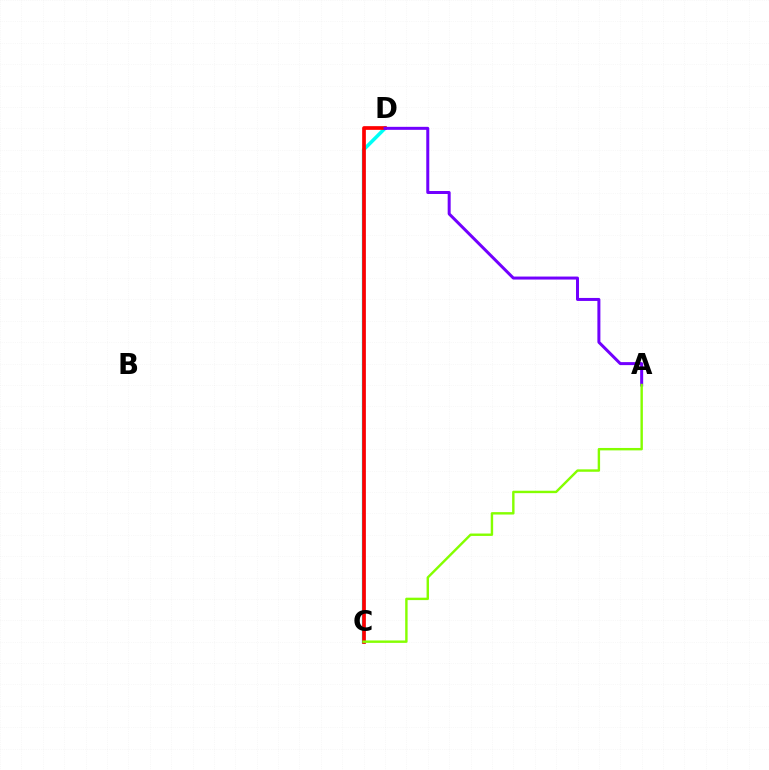{('C', 'D'): [{'color': '#00fff6', 'line_style': 'solid', 'thickness': 2.56}, {'color': '#ff0000', 'line_style': 'solid', 'thickness': 2.67}], ('A', 'D'): [{'color': '#7200ff', 'line_style': 'solid', 'thickness': 2.16}], ('A', 'C'): [{'color': '#84ff00', 'line_style': 'solid', 'thickness': 1.74}]}